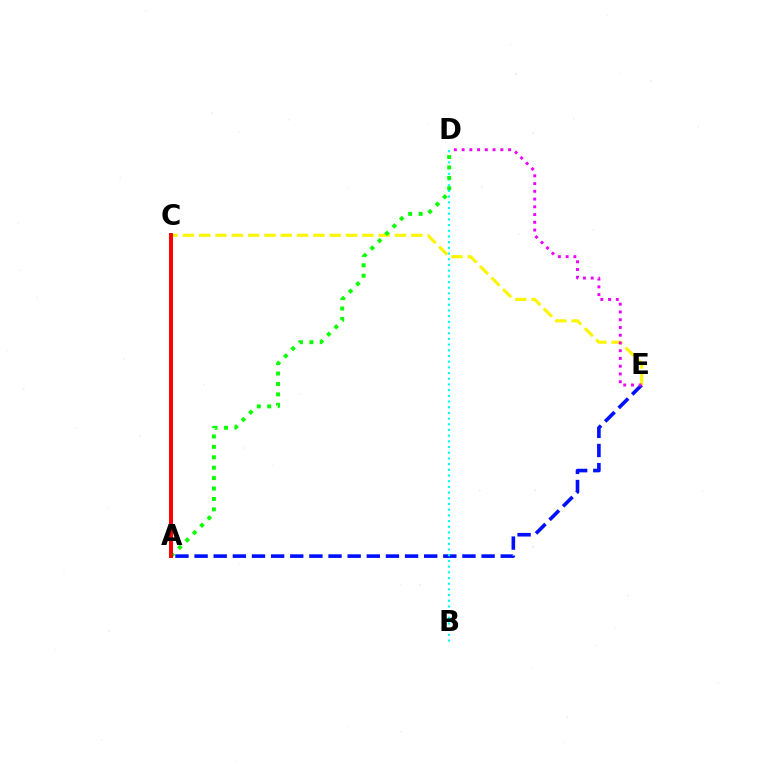{('A', 'E'): [{'color': '#0010ff', 'line_style': 'dashed', 'thickness': 2.6}], ('C', 'E'): [{'color': '#fcf500', 'line_style': 'dashed', 'thickness': 2.22}], ('B', 'D'): [{'color': '#00fff6', 'line_style': 'dotted', 'thickness': 1.55}], ('D', 'E'): [{'color': '#ee00ff', 'line_style': 'dotted', 'thickness': 2.1}], ('A', 'D'): [{'color': '#08ff00', 'line_style': 'dotted', 'thickness': 2.83}], ('A', 'C'): [{'color': '#ff0000', 'line_style': 'solid', 'thickness': 2.87}]}